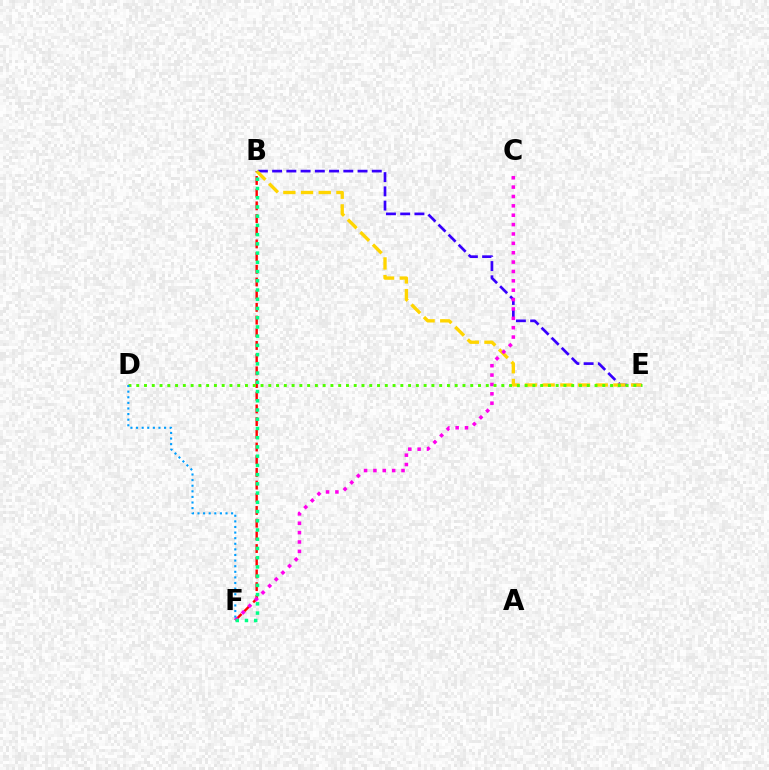{('B', 'E'): [{'color': '#3700ff', 'line_style': 'dashed', 'thickness': 1.93}, {'color': '#ffd500', 'line_style': 'dashed', 'thickness': 2.4}], ('B', 'F'): [{'color': '#ff0000', 'line_style': 'dashed', 'thickness': 1.72}, {'color': '#00ff86', 'line_style': 'dotted', 'thickness': 2.51}], ('C', 'F'): [{'color': '#ff00ed', 'line_style': 'dotted', 'thickness': 2.55}], ('D', 'E'): [{'color': '#4fff00', 'line_style': 'dotted', 'thickness': 2.11}], ('D', 'F'): [{'color': '#009eff', 'line_style': 'dotted', 'thickness': 1.52}]}